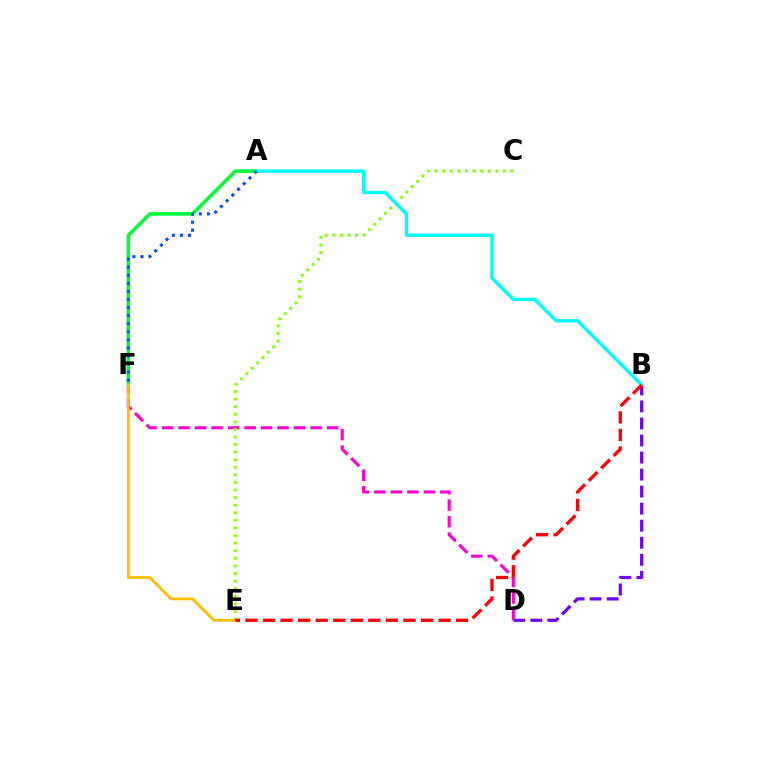{('D', 'F'): [{'color': '#ff00cf', 'line_style': 'dashed', 'thickness': 2.24}], ('C', 'E'): [{'color': '#84ff00', 'line_style': 'dotted', 'thickness': 2.06}], ('A', 'F'): [{'color': '#00ff39', 'line_style': 'solid', 'thickness': 2.54}, {'color': '#004bff', 'line_style': 'dotted', 'thickness': 2.19}], ('B', 'D'): [{'color': '#7200ff', 'line_style': 'dashed', 'thickness': 2.31}], ('E', 'F'): [{'color': '#ffbd00', 'line_style': 'solid', 'thickness': 2.03}], ('A', 'B'): [{'color': '#00fff6', 'line_style': 'solid', 'thickness': 2.42}], ('B', 'E'): [{'color': '#ff0000', 'line_style': 'dashed', 'thickness': 2.38}]}